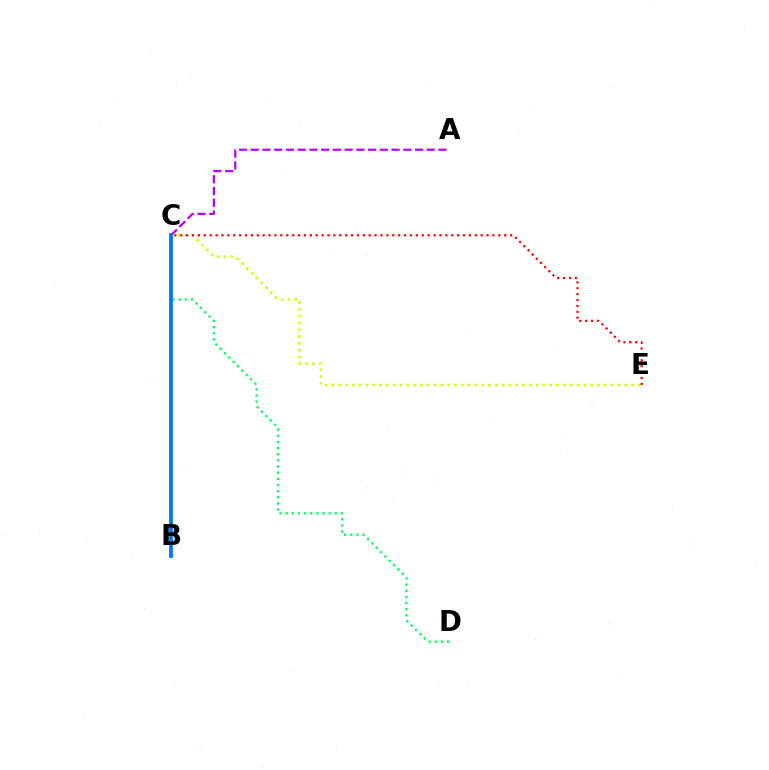{('A', 'C'): [{'color': '#b900ff', 'line_style': 'dashed', 'thickness': 1.59}], ('C', 'E'): [{'color': '#d1ff00', 'line_style': 'dotted', 'thickness': 1.85}, {'color': '#ff0000', 'line_style': 'dotted', 'thickness': 1.6}], ('C', 'D'): [{'color': '#00ff5c', 'line_style': 'dotted', 'thickness': 1.67}], ('B', 'C'): [{'color': '#0074ff', 'line_style': 'solid', 'thickness': 2.7}]}